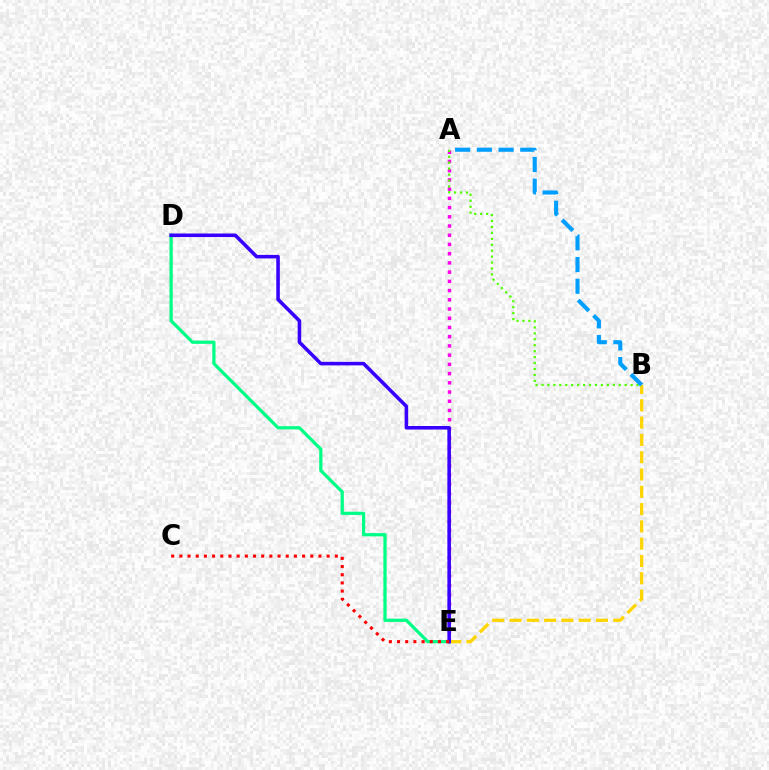{('A', 'E'): [{'color': '#ff00ed', 'line_style': 'dotted', 'thickness': 2.51}], ('B', 'E'): [{'color': '#ffd500', 'line_style': 'dashed', 'thickness': 2.35}], ('A', 'B'): [{'color': '#4fff00', 'line_style': 'dotted', 'thickness': 1.61}, {'color': '#009eff', 'line_style': 'dashed', 'thickness': 2.95}], ('D', 'E'): [{'color': '#00ff86', 'line_style': 'solid', 'thickness': 2.33}, {'color': '#3700ff', 'line_style': 'solid', 'thickness': 2.56}], ('C', 'E'): [{'color': '#ff0000', 'line_style': 'dotted', 'thickness': 2.22}]}